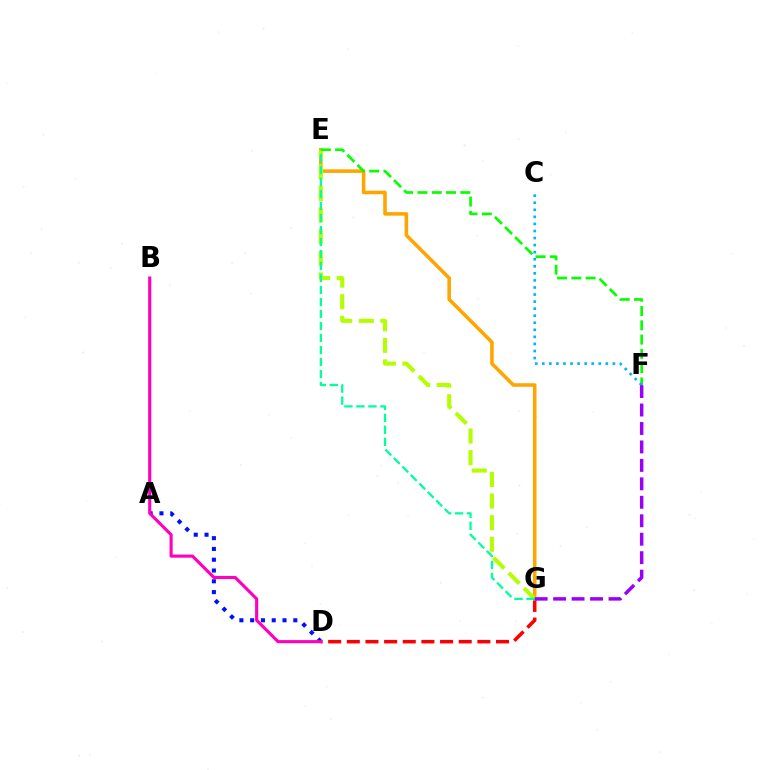{('A', 'D'): [{'color': '#0010ff', 'line_style': 'dotted', 'thickness': 2.93}], ('D', 'G'): [{'color': '#ff0000', 'line_style': 'dashed', 'thickness': 2.53}], ('B', 'D'): [{'color': '#ff00bd', 'line_style': 'solid', 'thickness': 2.25}], ('E', 'G'): [{'color': '#ffa500', 'line_style': 'solid', 'thickness': 2.57}, {'color': '#b3ff00', 'line_style': 'dashed', 'thickness': 2.93}, {'color': '#00ff9d', 'line_style': 'dashed', 'thickness': 1.63}], ('E', 'F'): [{'color': '#08ff00', 'line_style': 'dashed', 'thickness': 1.94}], ('C', 'F'): [{'color': '#00b5ff', 'line_style': 'dotted', 'thickness': 1.92}], ('F', 'G'): [{'color': '#9b00ff', 'line_style': 'dashed', 'thickness': 2.51}]}